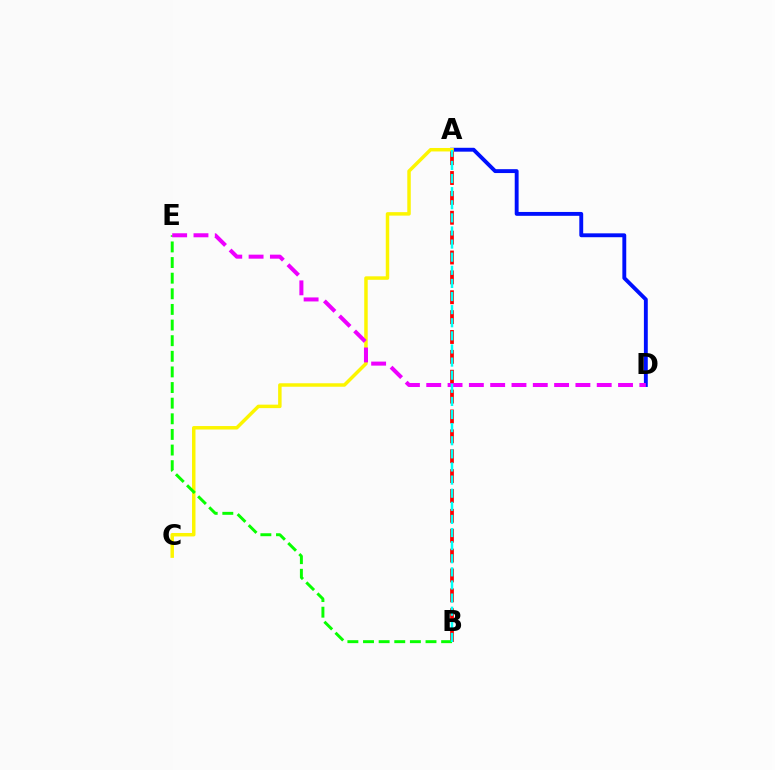{('A', 'D'): [{'color': '#0010ff', 'line_style': 'solid', 'thickness': 2.79}], ('A', 'B'): [{'color': '#ff0000', 'line_style': 'dashed', 'thickness': 2.7}, {'color': '#00fff6', 'line_style': 'dashed', 'thickness': 1.78}], ('A', 'C'): [{'color': '#fcf500', 'line_style': 'solid', 'thickness': 2.5}], ('B', 'E'): [{'color': '#08ff00', 'line_style': 'dashed', 'thickness': 2.12}], ('D', 'E'): [{'color': '#ee00ff', 'line_style': 'dashed', 'thickness': 2.89}]}